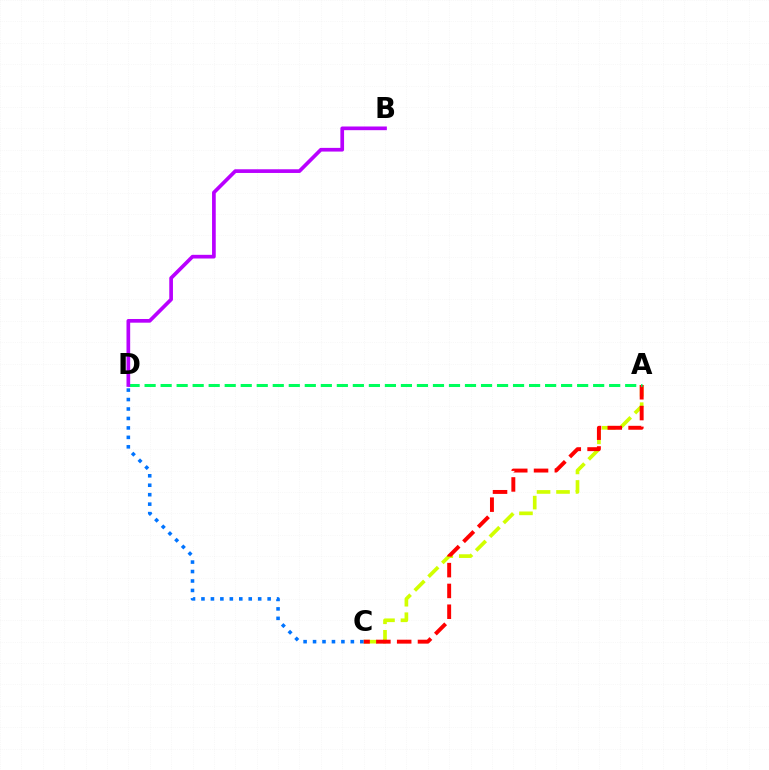{('A', 'C'): [{'color': '#d1ff00', 'line_style': 'dashed', 'thickness': 2.65}, {'color': '#ff0000', 'line_style': 'dashed', 'thickness': 2.83}], ('C', 'D'): [{'color': '#0074ff', 'line_style': 'dotted', 'thickness': 2.57}], ('A', 'D'): [{'color': '#00ff5c', 'line_style': 'dashed', 'thickness': 2.18}], ('B', 'D'): [{'color': '#b900ff', 'line_style': 'solid', 'thickness': 2.65}]}